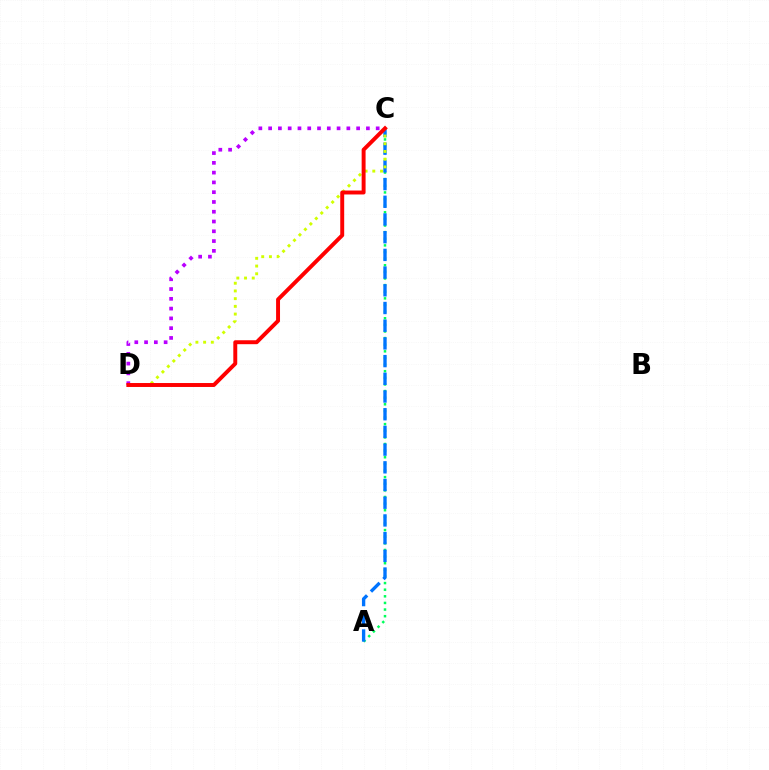{('A', 'C'): [{'color': '#00ff5c', 'line_style': 'dotted', 'thickness': 1.8}, {'color': '#0074ff', 'line_style': 'dashed', 'thickness': 2.4}], ('C', 'D'): [{'color': '#d1ff00', 'line_style': 'dotted', 'thickness': 2.1}, {'color': '#b900ff', 'line_style': 'dotted', 'thickness': 2.66}, {'color': '#ff0000', 'line_style': 'solid', 'thickness': 2.83}]}